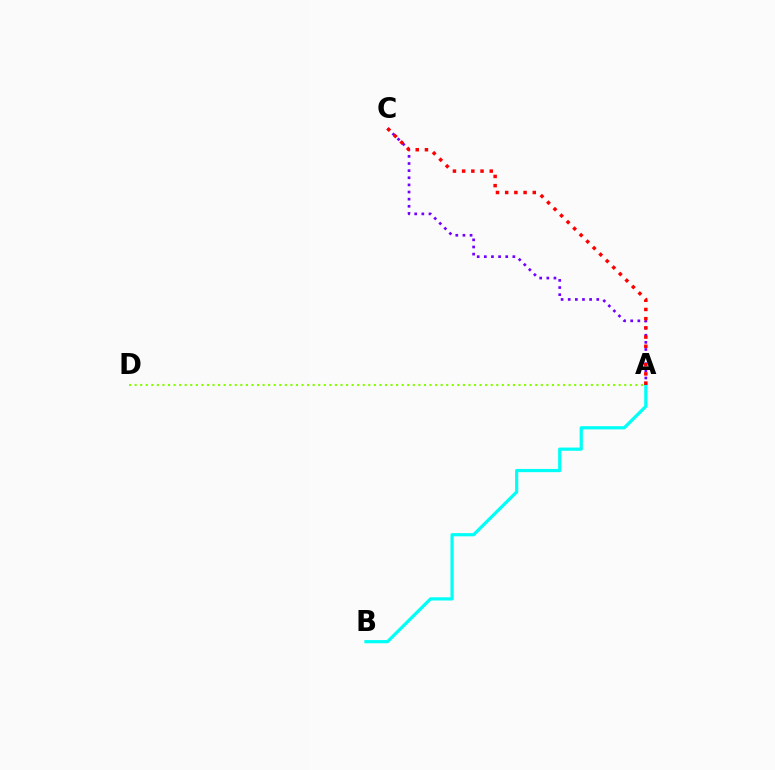{('A', 'B'): [{'color': '#00fff6', 'line_style': 'solid', 'thickness': 2.31}], ('A', 'D'): [{'color': '#84ff00', 'line_style': 'dotted', 'thickness': 1.51}], ('A', 'C'): [{'color': '#7200ff', 'line_style': 'dotted', 'thickness': 1.94}, {'color': '#ff0000', 'line_style': 'dotted', 'thickness': 2.5}]}